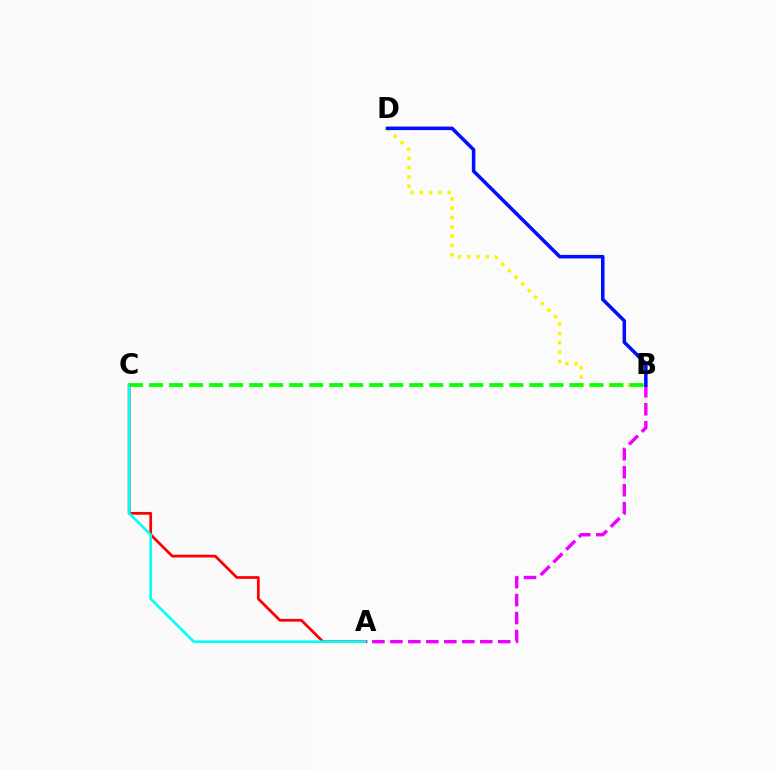{('A', 'C'): [{'color': '#ff0000', 'line_style': 'solid', 'thickness': 1.98}, {'color': '#00fff6', 'line_style': 'solid', 'thickness': 1.89}], ('A', 'B'): [{'color': '#ee00ff', 'line_style': 'dashed', 'thickness': 2.44}], ('B', 'D'): [{'color': '#fcf500', 'line_style': 'dotted', 'thickness': 2.53}, {'color': '#0010ff', 'line_style': 'solid', 'thickness': 2.54}], ('B', 'C'): [{'color': '#08ff00', 'line_style': 'dashed', 'thickness': 2.72}]}